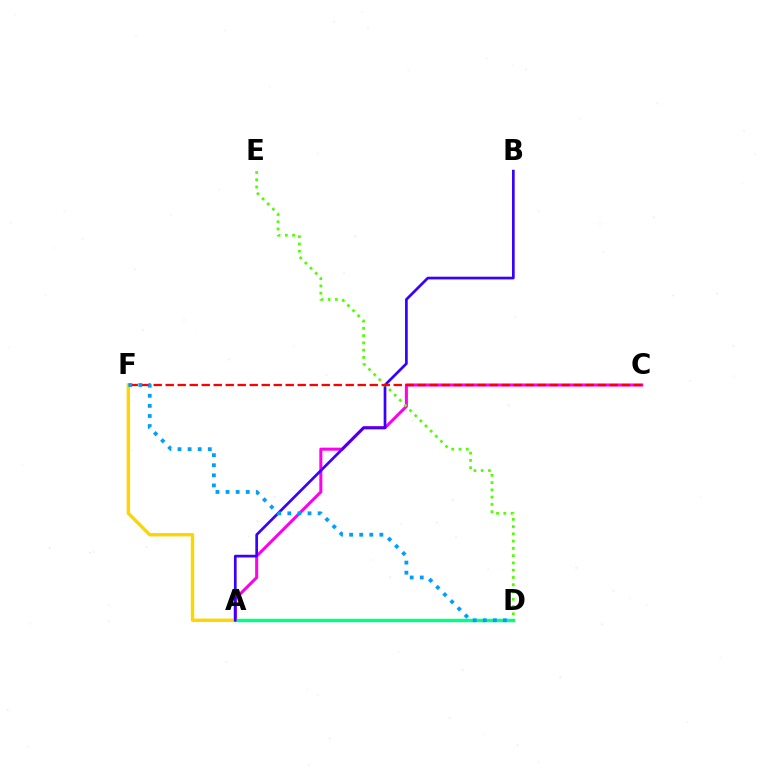{('A', 'C'): [{'color': '#ff00ed', 'line_style': 'solid', 'thickness': 2.19}], ('A', 'D'): [{'color': '#00ff86', 'line_style': 'solid', 'thickness': 2.46}], ('A', 'F'): [{'color': '#ffd500', 'line_style': 'solid', 'thickness': 2.43}], ('A', 'B'): [{'color': '#3700ff', 'line_style': 'solid', 'thickness': 1.94}], ('D', 'E'): [{'color': '#4fff00', 'line_style': 'dotted', 'thickness': 1.97}], ('C', 'F'): [{'color': '#ff0000', 'line_style': 'dashed', 'thickness': 1.63}], ('D', 'F'): [{'color': '#009eff', 'line_style': 'dotted', 'thickness': 2.74}]}